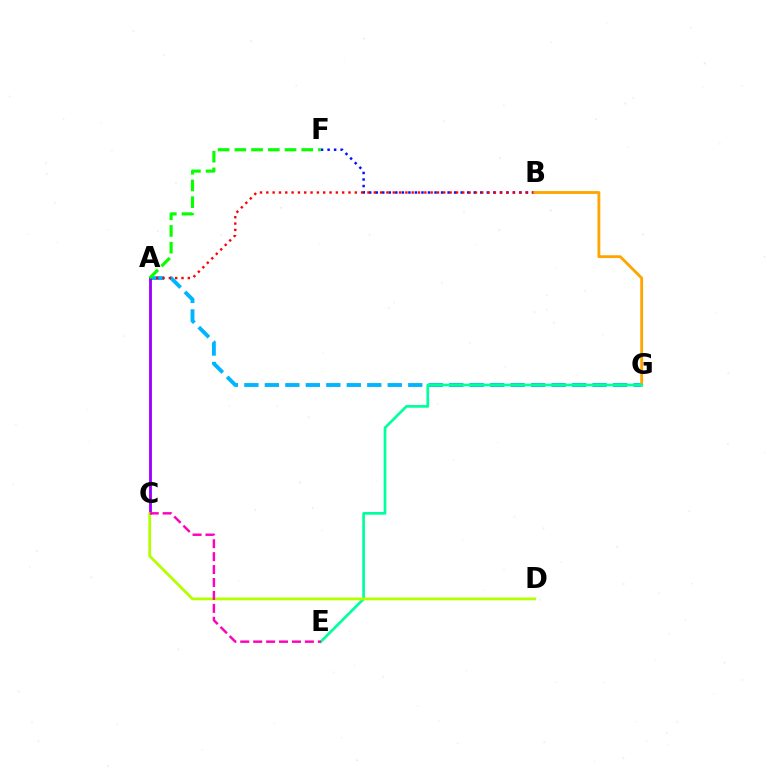{('A', 'G'): [{'color': '#00b5ff', 'line_style': 'dashed', 'thickness': 2.78}], ('B', 'F'): [{'color': '#0010ff', 'line_style': 'dotted', 'thickness': 1.77}], ('A', 'B'): [{'color': '#ff0000', 'line_style': 'dotted', 'thickness': 1.72}], ('A', 'C'): [{'color': '#9b00ff', 'line_style': 'solid', 'thickness': 2.04}], ('B', 'G'): [{'color': '#ffa500', 'line_style': 'solid', 'thickness': 2.04}], ('E', 'G'): [{'color': '#00ff9d', 'line_style': 'solid', 'thickness': 1.94}], ('C', 'D'): [{'color': '#b3ff00', 'line_style': 'solid', 'thickness': 2.0}], ('C', 'E'): [{'color': '#ff00bd', 'line_style': 'dashed', 'thickness': 1.76}], ('A', 'F'): [{'color': '#08ff00', 'line_style': 'dashed', 'thickness': 2.27}]}